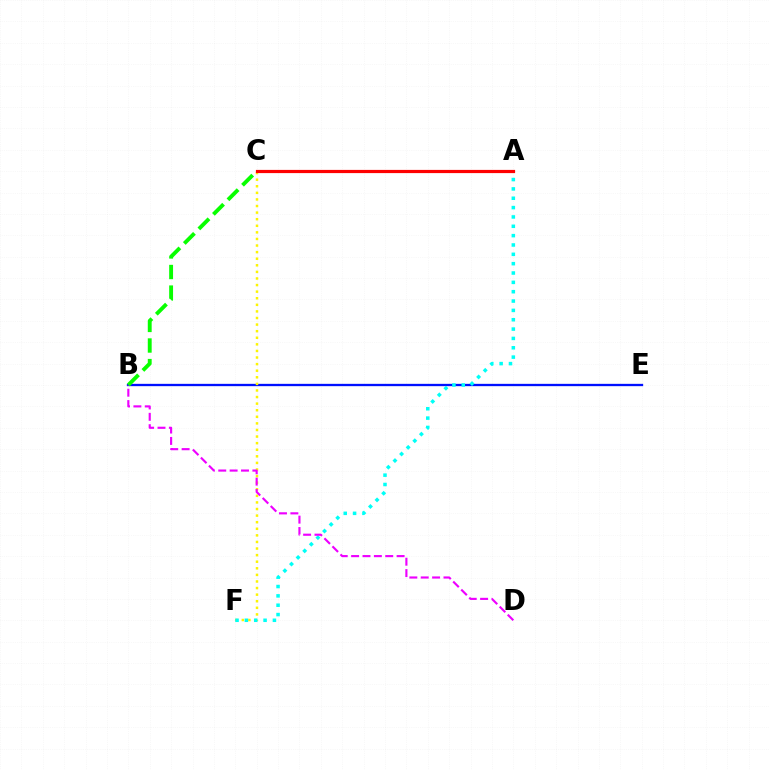{('B', 'E'): [{'color': '#0010ff', 'line_style': 'solid', 'thickness': 1.67}], ('C', 'F'): [{'color': '#fcf500', 'line_style': 'dotted', 'thickness': 1.79}], ('A', 'F'): [{'color': '#00fff6', 'line_style': 'dotted', 'thickness': 2.54}], ('A', 'C'): [{'color': '#ff0000', 'line_style': 'solid', 'thickness': 2.31}], ('B', 'C'): [{'color': '#08ff00', 'line_style': 'dashed', 'thickness': 2.8}], ('B', 'D'): [{'color': '#ee00ff', 'line_style': 'dashed', 'thickness': 1.55}]}